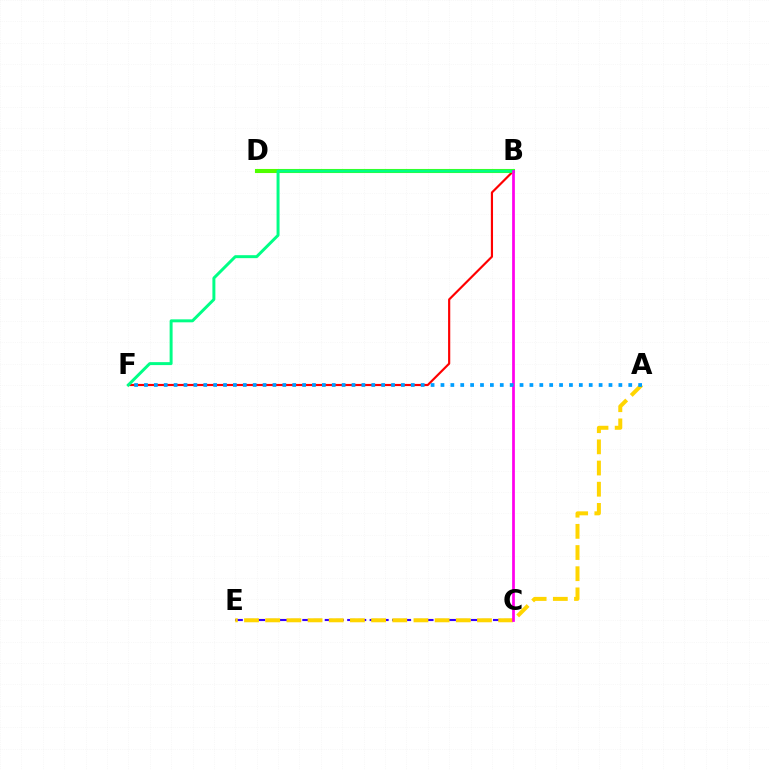{('B', 'F'): [{'color': '#ff0000', 'line_style': 'solid', 'thickness': 1.56}, {'color': '#00ff86', 'line_style': 'solid', 'thickness': 2.14}], ('C', 'E'): [{'color': '#3700ff', 'line_style': 'dashed', 'thickness': 1.52}], ('B', 'D'): [{'color': '#4fff00', 'line_style': 'solid', 'thickness': 2.94}], ('A', 'E'): [{'color': '#ffd500', 'line_style': 'dashed', 'thickness': 2.88}], ('B', 'C'): [{'color': '#ff00ed', 'line_style': 'solid', 'thickness': 1.98}], ('A', 'F'): [{'color': '#009eff', 'line_style': 'dotted', 'thickness': 2.69}]}